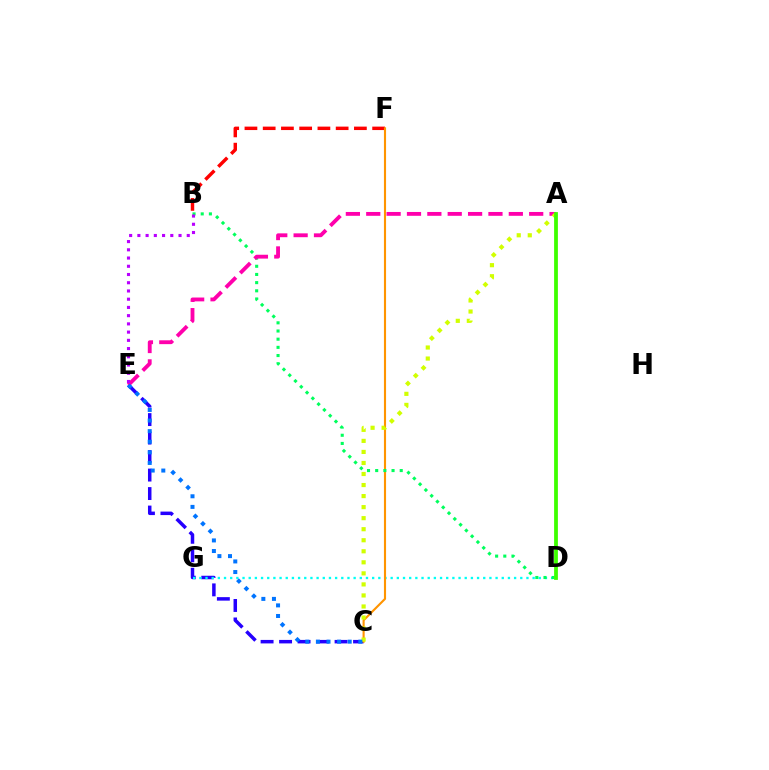{('B', 'F'): [{'color': '#ff0000', 'line_style': 'dashed', 'thickness': 2.48}], ('C', 'E'): [{'color': '#2500ff', 'line_style': 'dashed', 'thickness': 2.51}, {'color': '#0074ff', 'line_style': 'dotted', 'thickness': 2.88}], ('D', 'G'): [{'color': '#00fff6', 'line_style': 'dotted', 'thickness': 1.68}], ('C', 'F'): [{'color': '#ff9400', 'line_style': 'solid', 'thickness': 1.53}], ('B', 'D'): [{'color': '#00ff5c', 'line_style': 'dotted', 'thickness': 2.22}], ('A', 'E'): [{'color': '#ff00ac', 'line_style': 'dashed', 'thickness': 2.77}], ('A', 'C'): [{'color': '#d1ff00', 'line_style': 'dotted', 'thickness': 3.0}], ('A', 'D'): [{'color': '#3dff00', 'line_style': 'solid', 'thickness': 2.72}], ('B', 'E'): [{'color': '#b900ff', 'line_style': 'dotted', 'thickness': 2.24}]}